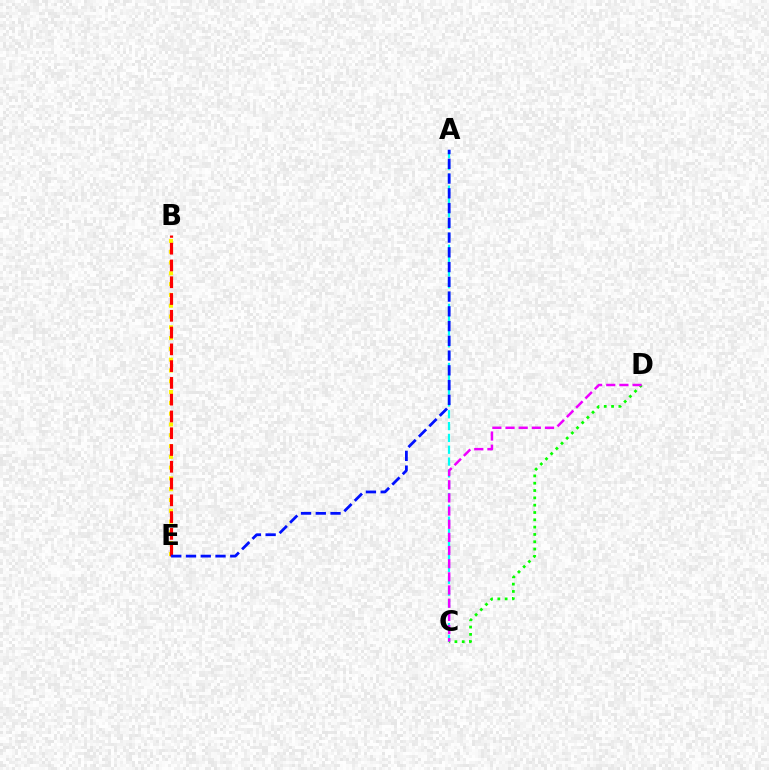{('B', 'E'): [{'color': '#fcf500', 'line_style': 'dotted', 'thickness': 2.93}, {'color': '#ff0000', 'line_style': 'dashed', 'thickness': 2.28}], ('A', 'C'): [{'color': '#00fff6', 'line_style': 'dashed', 'thickness': 1.61}], ('C', 'D'): [{'color': '#08ff00', 'line_style': 'dotted', 'thickness': 1.99}, {'color': '#ee00ff', 'line_style': 'dashed', 'thickness': 1.79}], ('A', 'E'): [{'color': '#0010ff', 'line_style': 'dashed', 'thickness': 2.0}]}